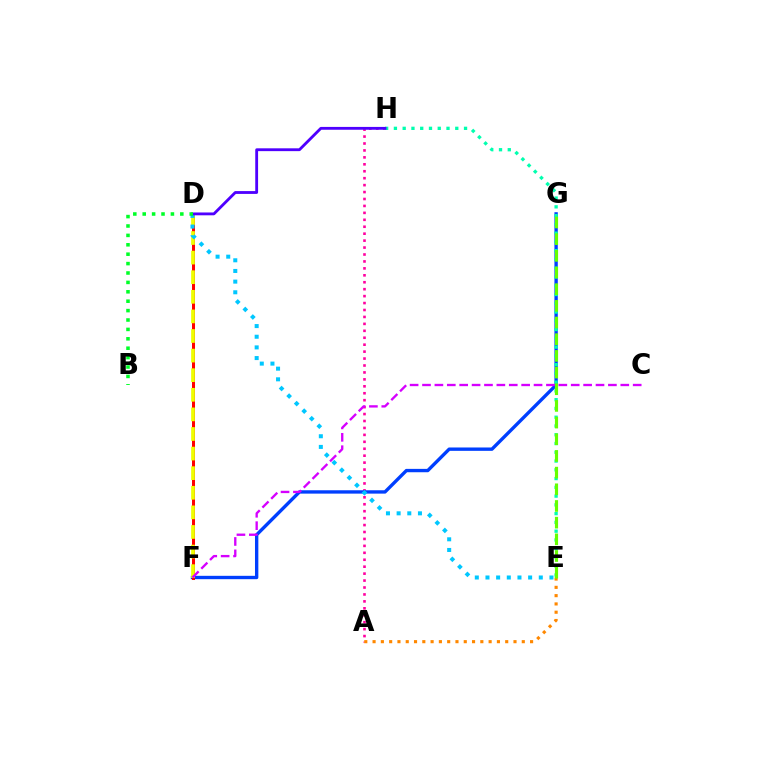{('A', 'H'): [{'color': '#ff00a0', 'line_style': 'dotted', 'thickness': 1.88}], ('F', 'G'): [{'color': '#003fff', 'line_style': 'solid', 'thickness': 2.42}], ('D', 'F'): [{'color': '#ff0000', 'line_style': 'solid', 'thickness': 2.17}, {'color': '#eeff00', 'line_style': 'dashed', 'thickness': 2.66}], ('E', 'H'): [{'color': '#00ffaf', 'line_style': 'dotted', 'thickness': 2.38}], ('C', 'F'): [{'color': '#d600ff', 'line_style': 'dashed', 'thickness': 1.68}], ('D', 'E'): [{'color': '#00c7ff', 'line_style': 'dotted', 'thickness': 2.9}], ('D', 'H'): [{'color': '#4f00ff', 'line_style': 'solid', 'thickness': 2.04}], ('A', 'E'): [{'color': '#ff8800', 'line_style': 'dotted', 'thickness': 2.25}], ('E', 'G'): [{'color': '#66ff00', 'line_style': 'dashed', 'thickness': 2.27}], ('B', 'D'): [{'color': '#00ff27', 'line_style': 'dotted', 'thickness': 2.55}]}